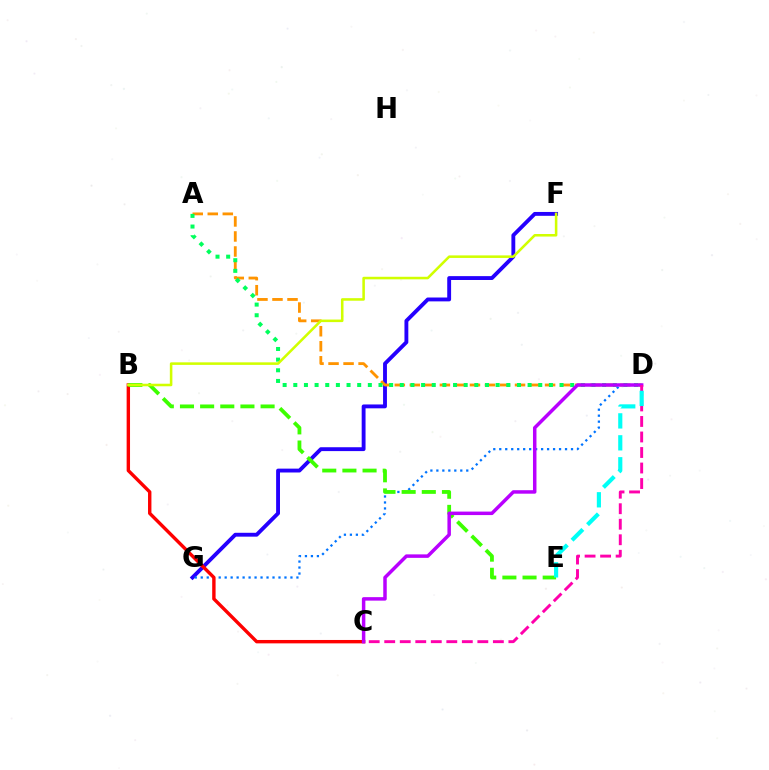{('F', 'G'): [{'color': '#2500ff', 'line_style': 'solid', 'thickness': 2.78}], ('A', 'D'): [{'color': '#ff9400', 'line_style': 'dashed', 'thickness': 2.04}, {'color': '#00ff5c', 'line_style': 'dotted', 'thickness': 2.89}], ('D', 'G'): [{'color': '#0074ff', 'line_style': 'dotted', 'thickness': 1.62}], ('B', 'C'): [{'color': '#ff0000', 'line_style': 'solid', 'thickness': 2.45}], ('B', 'E'): [{'color': '#3dff00', 'line_style': 'dashed', 'thickness': 2.74}], ('B', 'F'): [{'color': '#d1ff00', 'line_style': 'solid', 'thickness': 1.84}], ('C', 'D'): [{'color': '#b900ff', 'line_style': 'solid', 'thickness': 2.51}, {'color': '#ff00ac', 'line_style': 'dashed', 'thickness': 2.11}], ('D', 'E'): [{'color': '#00fff6', 'line_style': 'dashed', 'thickness': 2.98}]}